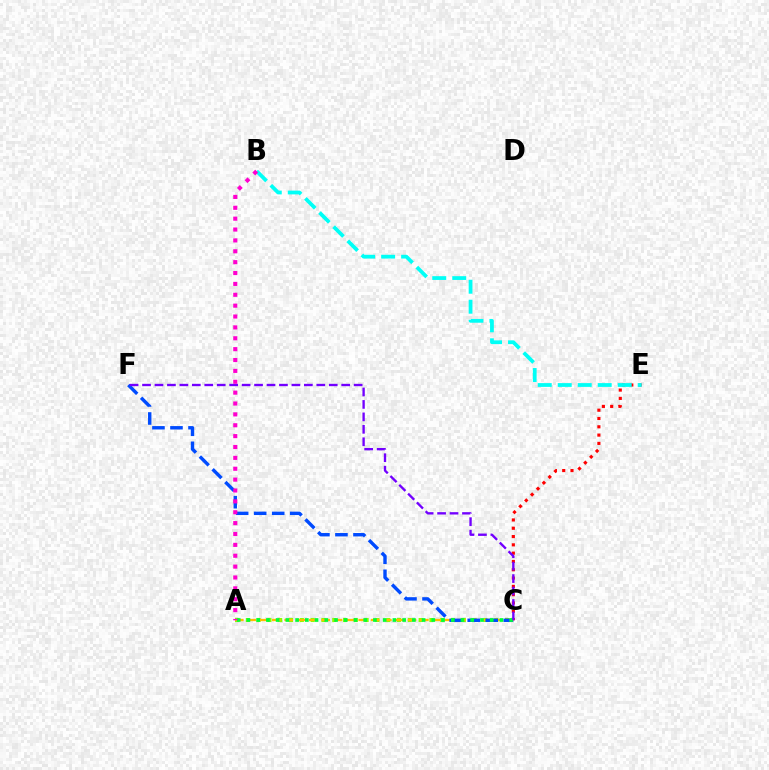{('A', 'C'): [{'color': '#84ff00', 'line_style': 'dotted', 'thickness': 2.93}, {'color': '#ffbd00', 'line_style': 'dashed', 'thickness': 1.68}, {'color': '#00ff39', 'line_style': 'dotted', 'thickness': 2.64}], ('C', 'F'): [{'color': '#004bff', 'line_style': 'dashed', 'thickness': 2.45}, {'color': '#7200ff', 'line_style': 'dashed', 'thickness': 1.69}], ('C', 'E'): [{'color': '#ff0000', 'line_style': 'dotted', 'thickness': 2.26}], ('B', 'E'): [{'color': '#00fff6', 'line_style': 'dashed', 'thickness': 2.72}], ('A', 'B'): [{'color': '#ff00cf', 'line_style': 'dotted', 'thickness': 2.95}]}